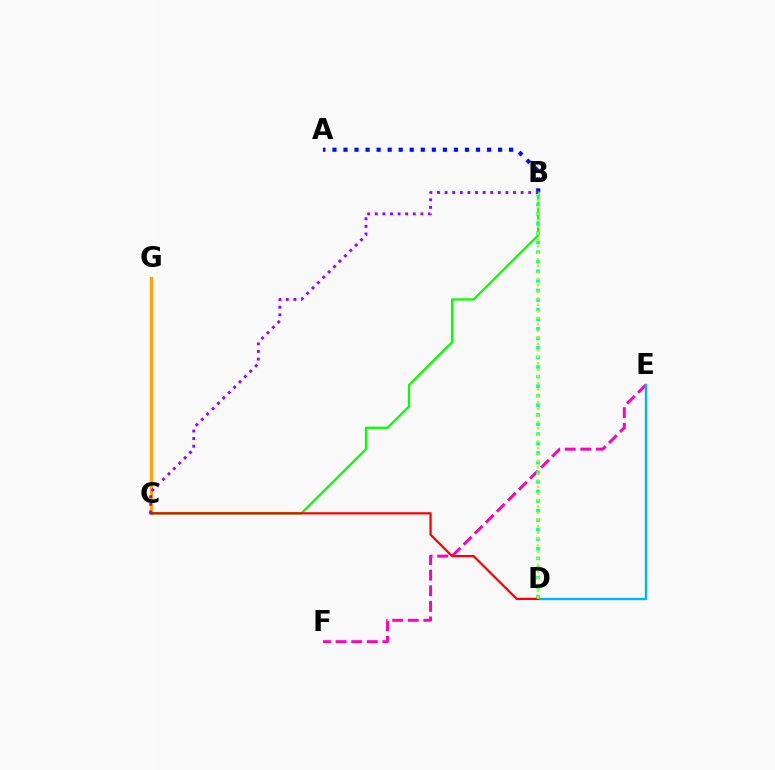{('C', 'G'): [{'color': '#ffa500', 'line_style': 'solid', 'thickness': 2.35}], ('E', 'F'): [{'color': '#ff00bd', 'line_style': 'dashed', 'thickness': 2.12}], ('A', 'B'): [{'color': '#0010ff', 'line_style': 'dotted', 'thickness': 3.0}], ('B', 'C'): [{'color': '#08ff00', 'line_style': 'solid', 'thickness': 1.63}, {'color': '#9b00ff', 'line_style': 'dotted', 'thickness': 2.07}], ('B', 'D'): [{'color': '#00ff9d', 'line_style': 'dotted', 'thickness': 2.6}, {'color': '#b3ff00', 'line_style': 'dotted', 'thickness': 1.77}], ('D', 'E'): [{'color': '#00b5ff', 'line_style': 'solid', 'thickness': 1.7}], ('C', 'D'): [{'color': '#ff0000', 'line_style': 'solid', 'thickness': 1.61}]}